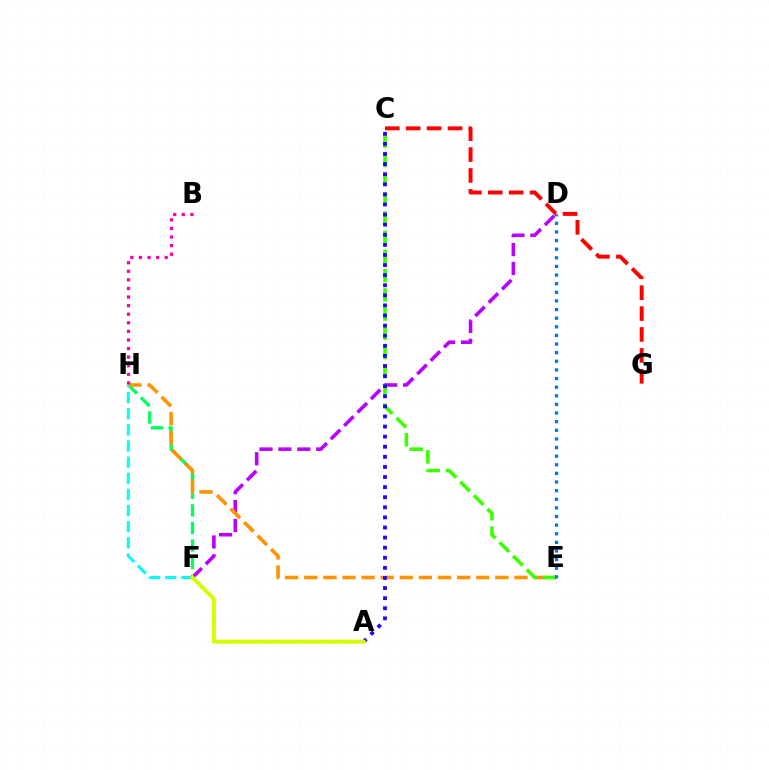{('F', 'H'): [{'color': '#00ff5c', 'line_style': 'dashed', 'thickness': 2.39}, {'color': '#00fff6', 'line_style': 'dashed', 'thickness': 2.19}], ('D', 'F'): [{'color': '#b900ff', 'line_style': 'dashed', 'thickness': 2.57}], ('E', 'H'): [{'color': '#ff9400', 'line_style': 'dashed', 'thickness': 2.6}], ('C', 'E'): [{'color': '#3dff00', 'line_style': 'dashed', 'thickness': 2.61}], ('C', 'G'): [{'color': '#ff0000', 'line_style': 'dashed', 'thickness': 2.84}], ('D', 'E'): [{'color': '#0074ff', 'line_style': 'dotted', 'thickness': 2.34}], ('A', 'C'): [{'color': '#2500ff', 'line_style': 'dotted', 'thickness': 2.74}], ('B', 'H'): [{'color': '#ff00ac', 'line_style': 'dotted', 'thickness': 2.33}], ('A', 'F'): [{'color': '#d1ff00', 'line_style': 'solid', 'thickness': 2.86}]}